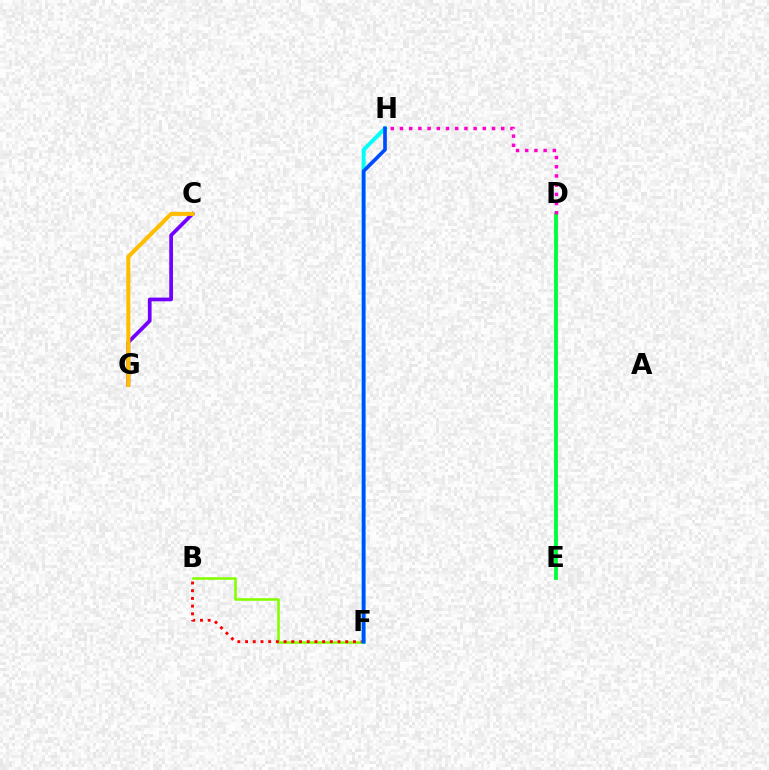{('B', 'F'): [{'color': '#84ff00', 'line_style': 'solid', 'thickness': 1.86}, {'color': '#ff0000', 'line_style': 'dotted', 'thickness': 2.09}], ('D', 'E'): [{'color': '#00ff39', 'line_style': 'solid', 'thickness': 2.77}], ('F', 'H'): [{'color': '#00fff6', 'line_style': 'solid', 'thickness': 2.85}, {'color': '#004bff', 'line_style': 'solid', 'thickness': 2.64}], ('C', 'G'): [{'color': '#7200ff', 'line_style': 'solid', 'thickness': 2.68}, {'color': '#ffbd00', 'line_style': 'solid', 'thickness': 2.91}], ('D', 'H'): [{'color': '#ff00cf', 'line_style': 'dotted', 'thickness': 2.5}]}